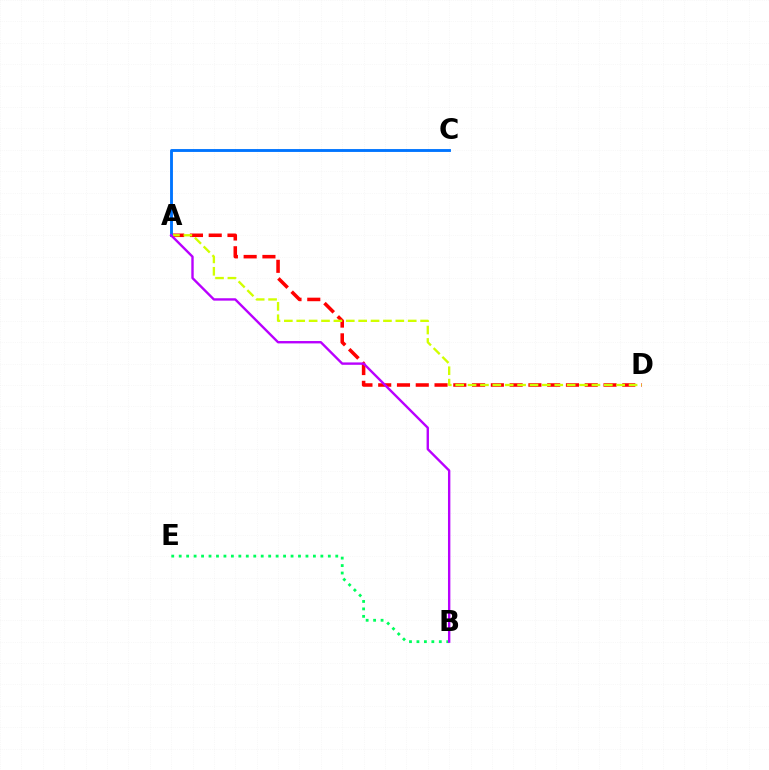{('A', 'D'): [{'color': '#ff0000', 'line_style': 'dashed', 'thickness': 2.55}, {'color': '#d1ff00', 'line_style': 'dashed', 'thickness': 1.68}], ('A', 'C'): [{'color': '#0074ff', 'line_style': 'solid', 'thickness': 2.07}], ('B', 'E'): [{'color': '#00ff5c', 'line_style': 'dotted', 'thickness': 2.03}], ('A', 'B'): [{'color': '#b900ff', 'line_style': 'solid', 'thickness': 1.71}]}